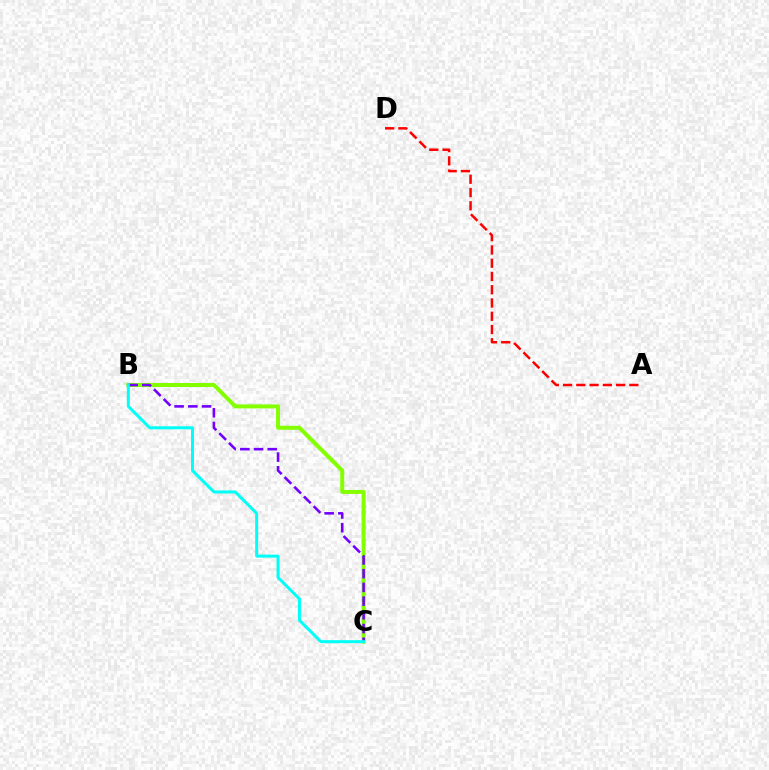{('A', 'D'): [{'color': '#ff0000', 'line_style': 'dashed', 'thickness': 1.8}], ('B', 'C'): [{'color': '#84ff00', 'line_style': 'solid', 'thickness': 2.87}, {'color': '#7200ff', 'line_style': 'dashed', 'thickness': 1.86}, {'color': '#00fff6', 'line_style': 'solid', 'thickness': 2.16}]}